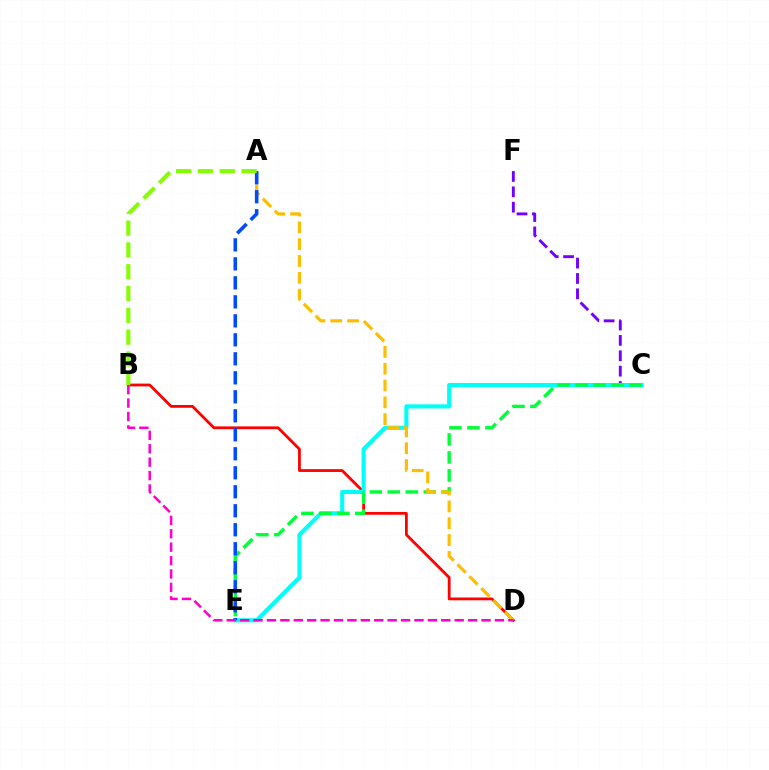{('B', 'D'): [{'color': '#ff0000', 'line_style': 'solid', 'thickness': 2.01}, {'color': '#ff00cf', 'line_style': 'dashed', 'thickness': 1.82}], ('C', 'F'): [{'color': '#7200ff', 'line_style': 'dashed', 'thickness': 2.09}], ('C', 'E'): [{'color': '#00fff6', 'line_style': 'solid', 'thickness': 2.97}, {'color': '#00ff39', 'line_style': 'dashed', 'thickness': 2.44}], ('A', 'D'): [{'color': '#ffbd00', 'line_style': 'dashed', 'thickness': 2.29}], ('A', 'E'): [{'color': '#004bff', 'line_style': 'dashed', 'thickness': 2.58}], ('A', 'B'): [{'color': '#84ff00', 'line_style': 'dashed', 'thickness': 2.96}]}